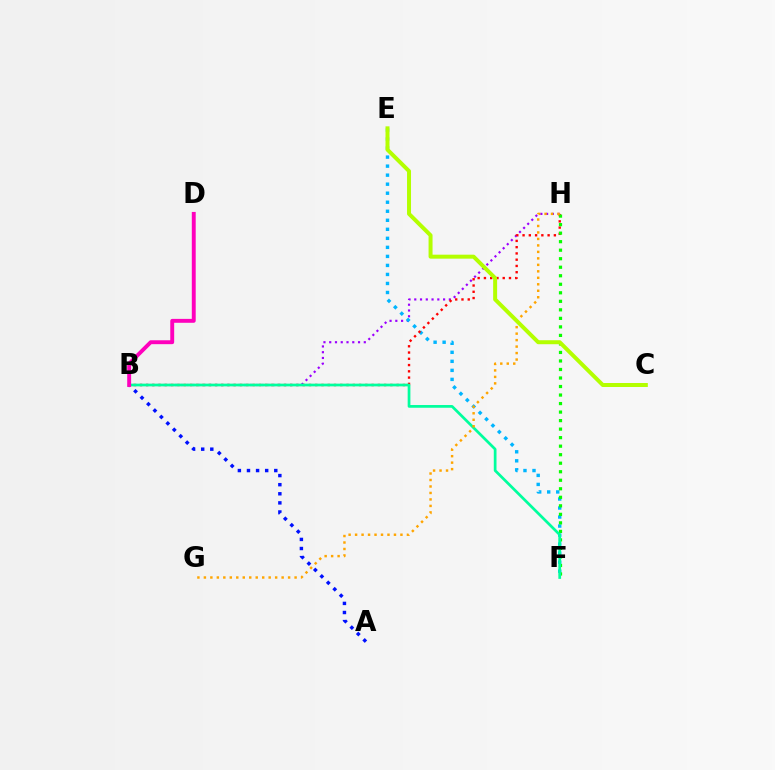{('B', 'H'): [{'color': '#9b00ff', 'line_style': 'dotted', 'thickness': 1.57}, {'color': '#ff0000', 'line_style': 'dotted', 'thickness': 1.7}], ('E', 'F'): [{'color': '#00b5ff', 'line_style': 'dotted', 'thickness': 2.45}], ('F', 'H'): [{'color': '#08ff00', 'line_style': 'dotted', 'thickness': 2.32}], ('A', 'B'): [{'color': '#0010ff', 'line_style': 'dotted', 'thickness': 2.47}], ('B', 'F'): [{'color': '#00ff9d', 'line_style': 'solid', 'thickness': 1.96}], ('B', 'D'): [{'color': '#ff00bd', 'line_style': 'solid', 'thickness': 2.81}], ('G', 'H'): [{'color': '#ffa500', 'line_style': 'dotted', 'thickness': 1.76}], ('C', 'E'): [{'color': '#b3ff00', 'line_style': 'solid', 'thickness': 2.86}]}